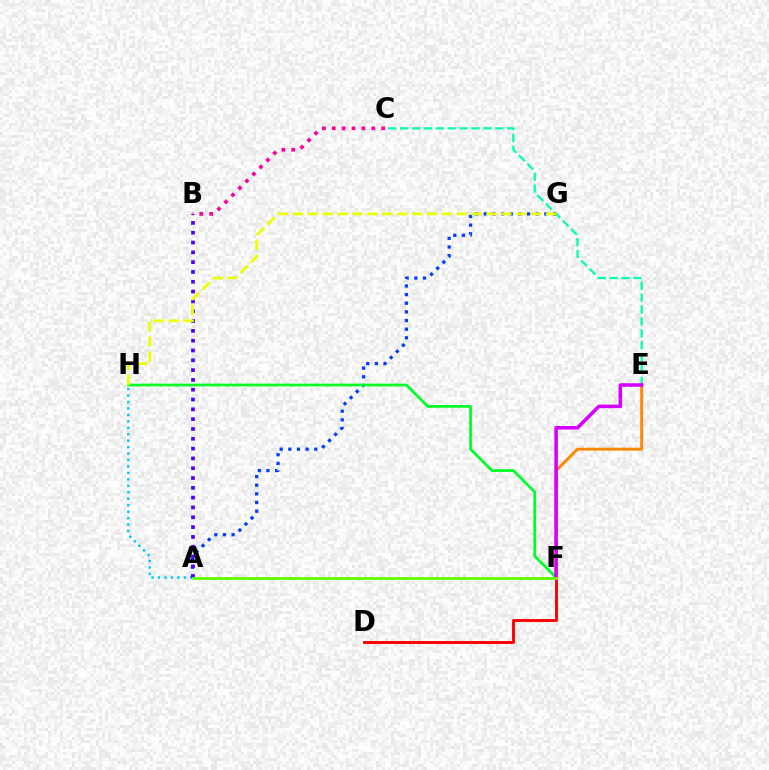{('D', 'F'): [{'color': '#ff0000', 'line_style': 'solid', 'thickness': 2.09}], ('A', 'H'): [{'color': '#00c7ff', 'line_style': 'dotted', 'thickness': 1.75}], ('C', 'E'): [{'color': '#00ffaf', 'line_style': 'dashed', 'thickness': 1.62}], ('E', 'F'): [{'color': '#ff8800', 'line_style': 'solid', 'thickness': 2.1}, {'color': '#d600ff', 'line_style': 'solid', 'thickness': 2.56}], ('A', 'G'): [{'color': '#003fff', 'line_style': 'dotted', 'thickness': 2.35}], ('A', 'B'): [{'color': '#4f00ff', 'line_style': 'dotted', 'thickness': 2.67}], ('F', 'H'): [{'color': '#00ff27', 'line_style': 'solid', 'thickness': 1.97}], ('G', 'H'): [{'color': '#eeff00', 'line_style': 'dashed', 'thickness': 2.02}], ('A', 'F'): [{'color': '#66ff00', 'line_style': 'solid', 'thickness': 2.05}], ('B', 'C'): [{'color': '#ff00a0', 'line_style': 'dotted', 'thickness': 2.68}]}